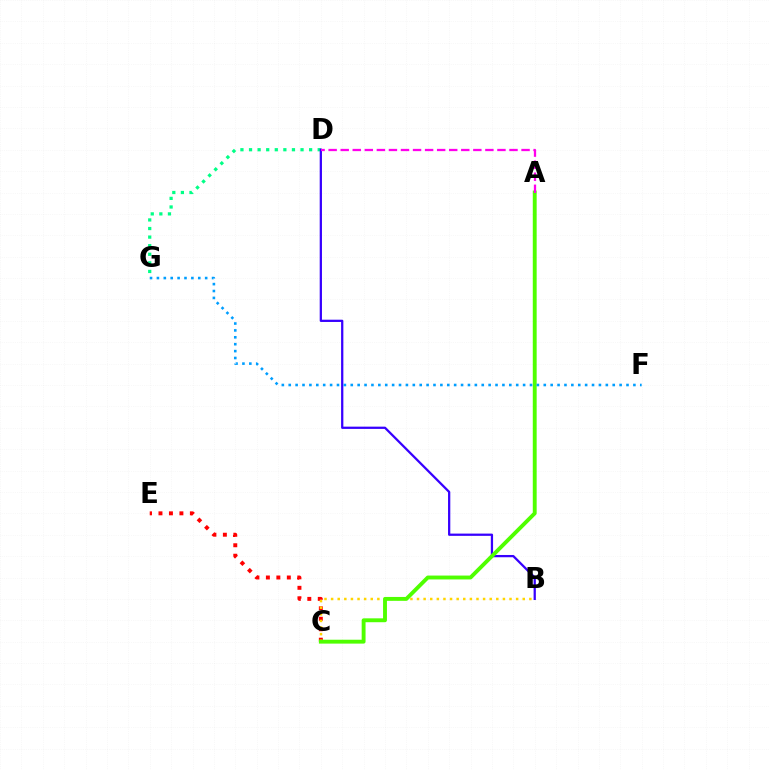{('D', 'G'): [{'color': '#00ff86', 'line_style': 'dotted', 'thickness': 2.33}], ('B', 'D'): [{'color': '#3700ff', 'line_style': 'solid', 'thickness': 1.63}], ('C', 'E'): [{'color': '#ff0000', 'line_style': 'dotted', 'thickness': 2.84}], ('B', 'C'): [{'color': '#ffd500', 'line_style': 'dotted', 'thickness': 1.8}], ('A', 'C'): [{'color': '#4fff00', 'line_style': 'solid', 'thickness': 2.8}], ('F', 'G'): [{'color': '#009eff', 'line_style': 'dotted', 'thickness': 1.87}], ('A', 'D'): [{'color': '#ff00ed', 'line_style': 'dashed', 'thickness': 1.64}]}